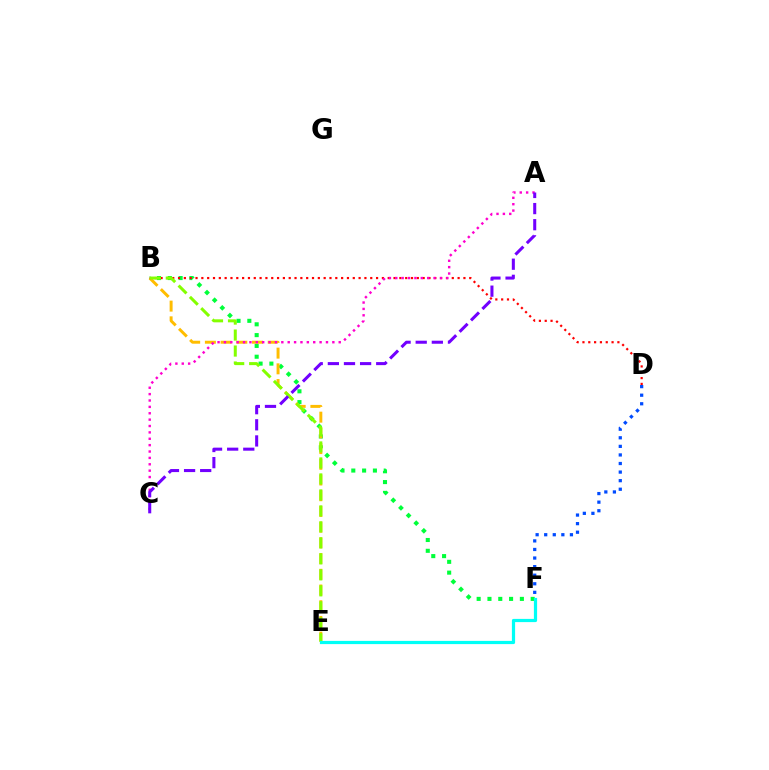{('B', 'F'): [{'color': '#00ff39', 'line_style': 'dotted', 'thickness': 2.94}], ('B', 'E'): [{'color': '#ffbd00', 'line_style': 'dashed', 'thickness': 2.13}, {'color': '#84ff00', 'line_style': 'dashed', 'thickness': 2.17}], ('D', 'F'): [{'color': '#004bff', 'line_style': 'dotted', 'thickness': 2.33}], ('B', 'D'): [{'color': '#ff0000', 'line_style': 'dotted', 'thickness': 1.58}], ('A', 'C'): [{'color': '#ff00cf', 'line_style': 'dotted', 'thickness': 1.73}, {'color': '#7200ff', 'line_style': 'dashed', 'thickness': 2.19}], ('E', 'F'): [{'color': '#00fff6', 'line_style': 'solid', 'thickness': 2.31}]}